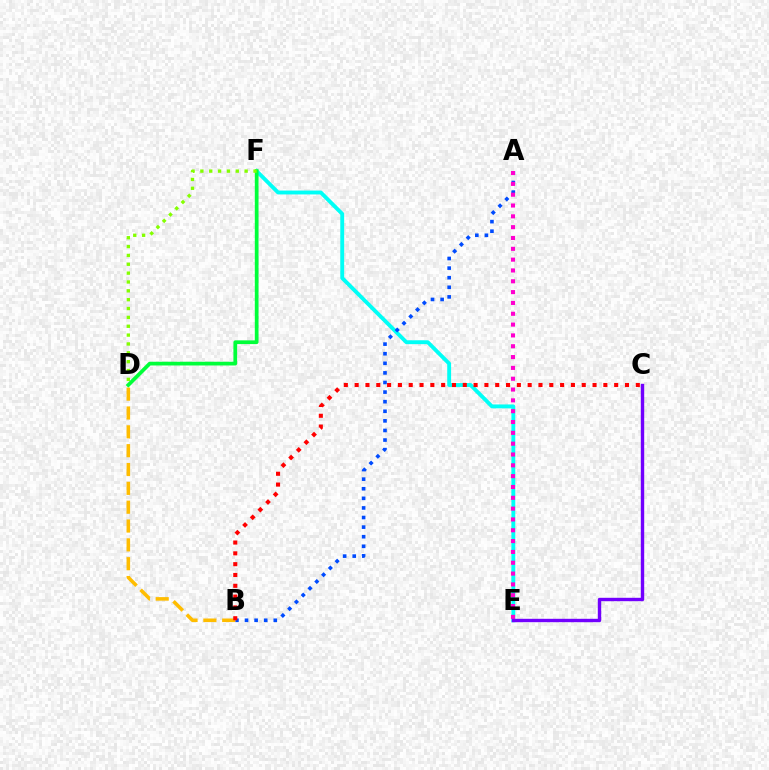{('E', 'F'): [{'color': '#00fff6', 'line_style': 'solid', 'thickness': 2.79}], ('D', 'F'): [{'color': '#00ff39', 'line_style': 'solid', 'thickness': 2.69}, {'color': '#84ff00', 'line_style': 'dotted', 'thickness': 2.41}], ('A', 'B'): [{'color': '#004bff', 'line_style': 'dotted', 'thickness': 2.61}], ('A', 'E'): [{'color': '#ff00cf', 'line_style': 'dotted', 'thickness': 2.94}], ('B', 'D'): [{'color': '#ffbd00', 'line_style': 'dashed', 'thickness': 2.56}], ('B', 'C'): [{'color': '#ff0000', 'line_style': 'dotted', 'thickness': 2.94}], ('C', 'E'): [{'color': '#7200ff', 'line_style': 'solid', 'thickness': 2.45}]}